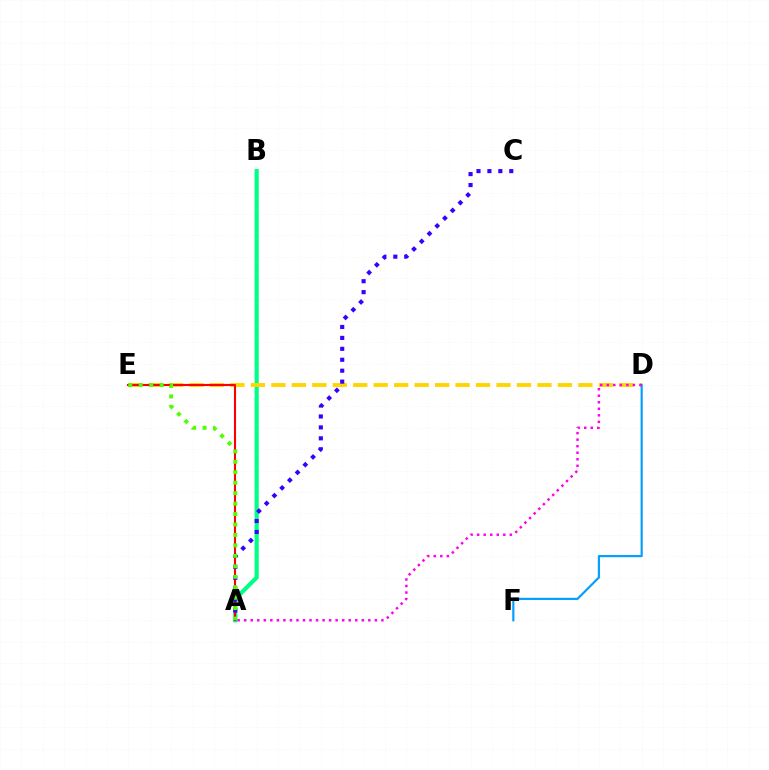{('A', 'B'): [{'color': '#00ff86', 'line_style': 'solid', 'thickness': 2.99}], ('D', 'E'): [{'color': '#ffd500', 'line_style': 'dashed', 'thickness': 2.78}], ('A', 'E'): [{'color': '#ff0000', 'line_style': 'solid', 'thickness': 1.52}, {'color': '#4fff00', 'line_style': 'dotted', 'thickness': 2.84}], ('A', 'C'): [{'color': '#3700ff', 'line_style': 'dotted', 'thickness': 2.97}], ('D', 'F'): [{'color': '#009eff', 'line_style': 'solid', 'thickness': 1.55}], ('A', 'D'): [{'color': '#ff00ed', 'line_style': 'dotted', 'thickness': 1.78}]}